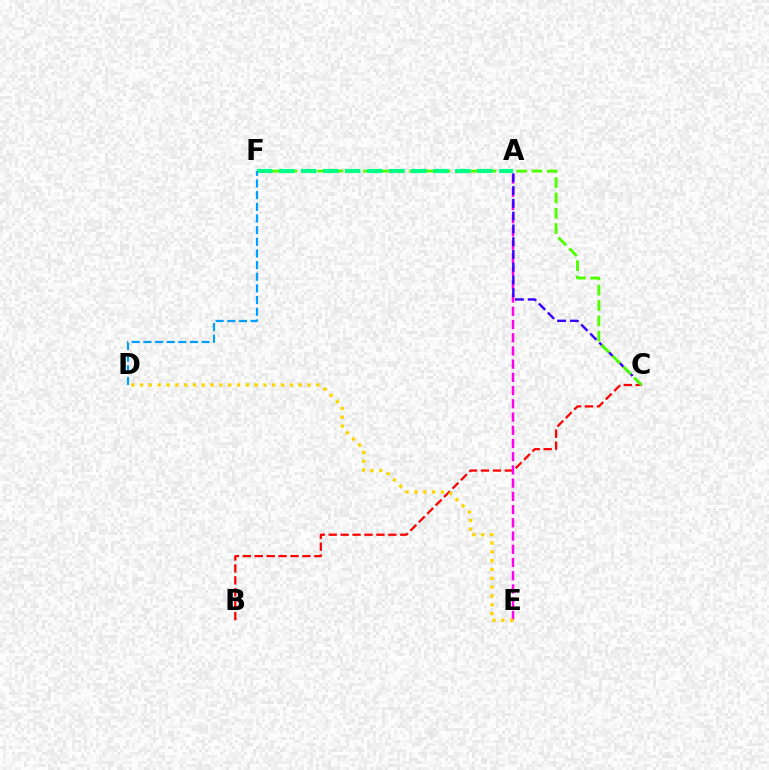{('B', 'C'): [{'color': '#ff0000', 'line_style': 'dashed', 'thickness': 1.62}], ('A', 'E'): [{'color': '#ff00ed', 'line_style': 'dashed', 'thickness': 1.8}], ('A', 'C'): [{'color': '#3700ff', 'line_style': 'dashed', 'thickness': 1.73}], ('C', 'F'): [{'color': '#4fff00', 'line_style': 'dashed', 'thickness': 2.08}], ('A', 'F'): [{'color': '#00ff86', 'line_style': 'dashed', 'thickness': 2.99}], ('D', 'E'): [{'color': '#ffd500', 'line_style': 'dotted', 'thickness': 2.39}], ('D', 'F'): [{'color': '#009eff', 'line_style': 'dashed', 'thickness': 1.58}]}